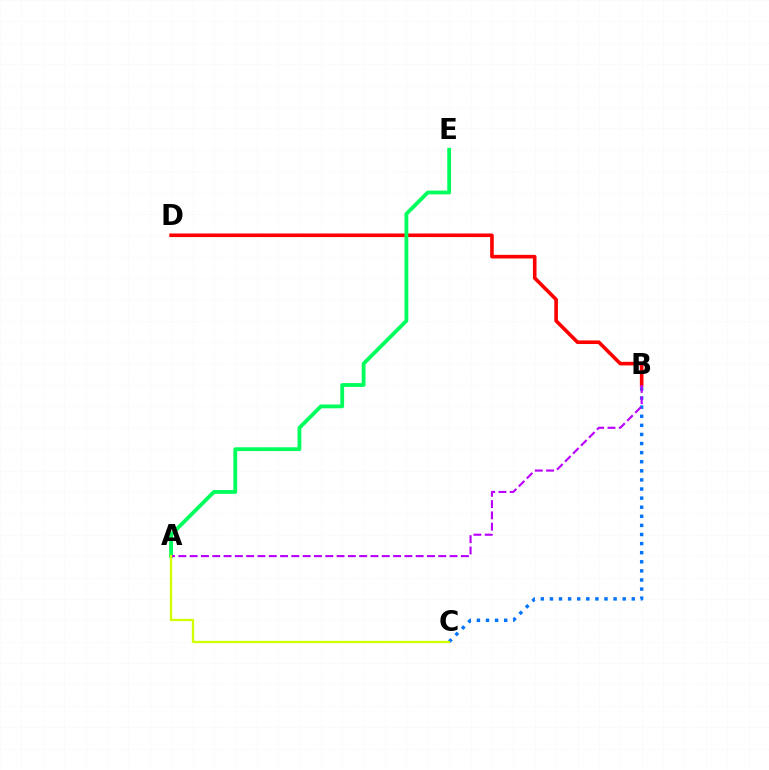{('B', 'D'): [{'color': '#ff0000', 'line_style': 'solid', 'thickness': 2.6}], ('B', 'C'): [{'color': '#0074ff', 'line_style': 'dotted', 'thickness': 2.47}], ('A', 'E'): [{'color': '#00ff5c', 'line_style': 'solid', 'thickness': 2.74}], ('A', 'B'): [{'color': '#b900ff', 'line_style': 'dashed', 'thickness': 1.54}], ('A', 'C'): [{'color': '#d1ff00', 'line_style': 'solid', 'thickness': 1.66}]}